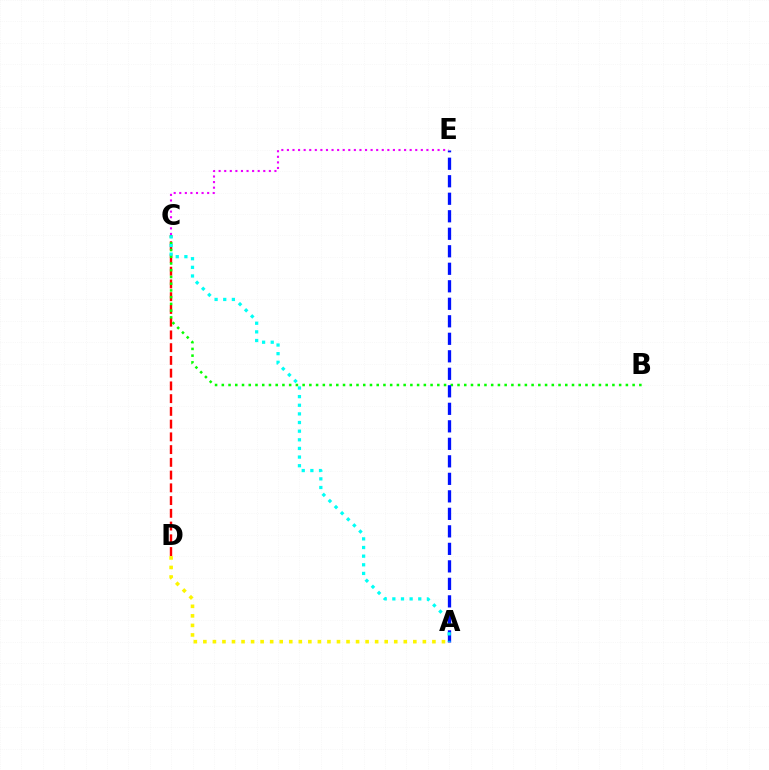{('C', 'D'): [{'color': '#ff0000', 'line_style': 'dashed', 'thickness': 1.73}], ('B', 'C'): [{'color': '#08ff00', 'line_style': 'dotted', 'thickness': 1.83}], ('A', 'E'): [{'color': '#0010ff', 'line_style': 'dashed', 'thickness': 2.38}], ('A', 'D'): [{'color': '#fcf500', 'line_style': 'dotted', 'thickness': 2.59}], ('A', 'C'): [{'color': '#00fff6', 'line_style': 'dotted', 'thickness': 2.35}], ('C', 'E'): [{'color': '#ee00ff', 'line_style': 'dotted', 'thickness': 1.52}]}